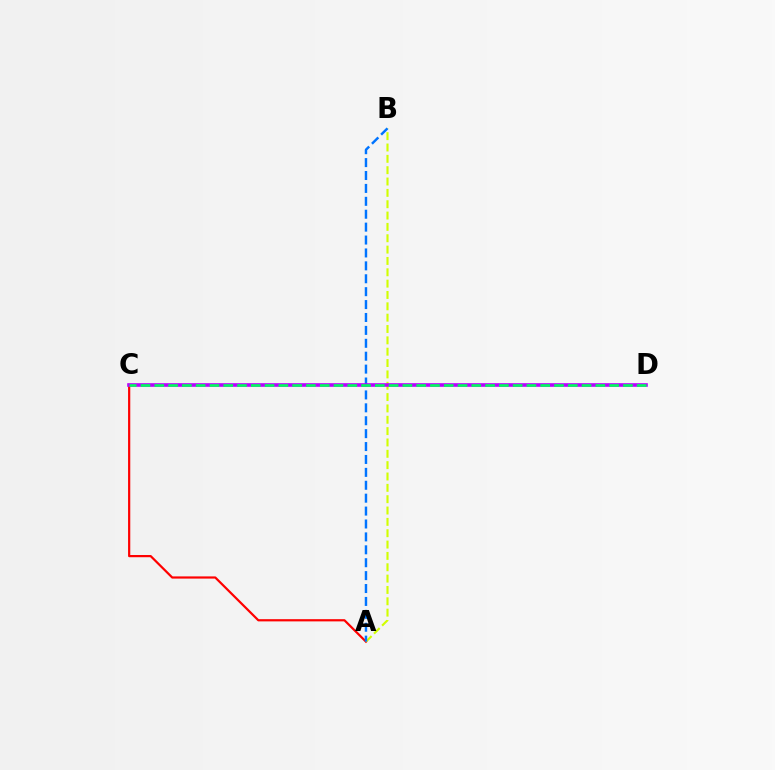{('A', 'C'): [{'color': '#ff0000', 'line_style': 'solid', 'thickness': 1.59}], ('A', 'B'): [{'color': '#d1ff00', 'line_style': 'dashed', 'thickness': 1.54}, {'color': '#0074ff', 'line_style': 'dashed', 'thickness': 1.75}], ('C', 'D'): [{'color': '#b900ff', 'line_style': 'solid', 'thickness': 2.61}, {'color': '#00ff5c', 'line_style': 'dashed', 'thickness': 1.87}]}